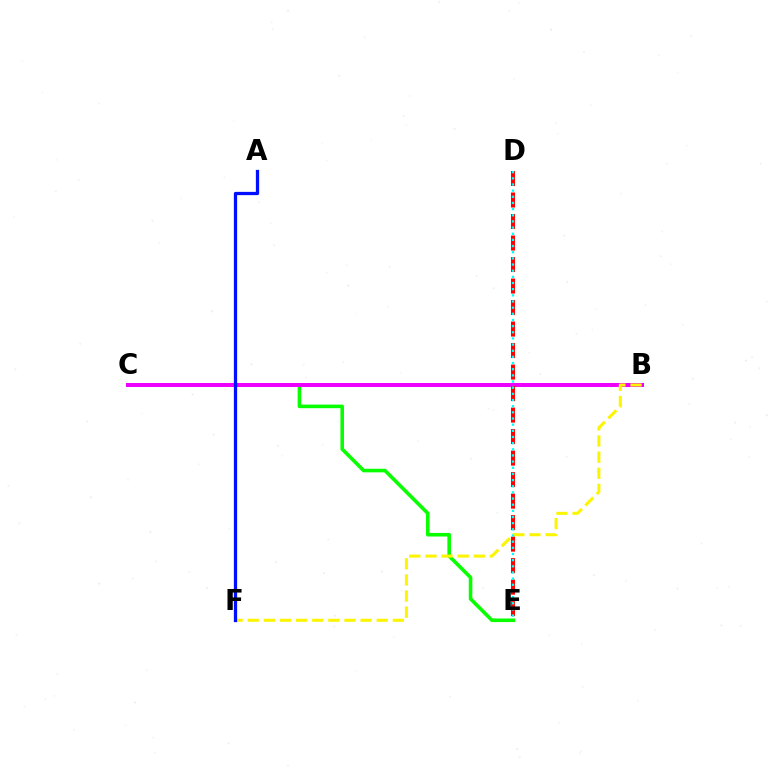{('C', 'E'): [{'color': '#08ff00', 'line_style': 'solid', 'thickness': 2.58}], ('B', 'C'): [{'color': '#ee00ff', 'line_style': 'solid', 'thickness': 2.88}], ('B', 'F'): [{'color': '#fcf500', 'line_style': 'dashed', 'thickness': 2.19}], ('D', 'E'): [{'color': '#ff0000', 'line_style': 'dashed', 'thickness': 2.92}, {'color': '#00fff6', 'line_style': 'dotted', 'thickness': 1.67}], ('A', 'F'): [{'color': '#0010ff', 'line_style': 'solid', 'thickness': 2.35}]}